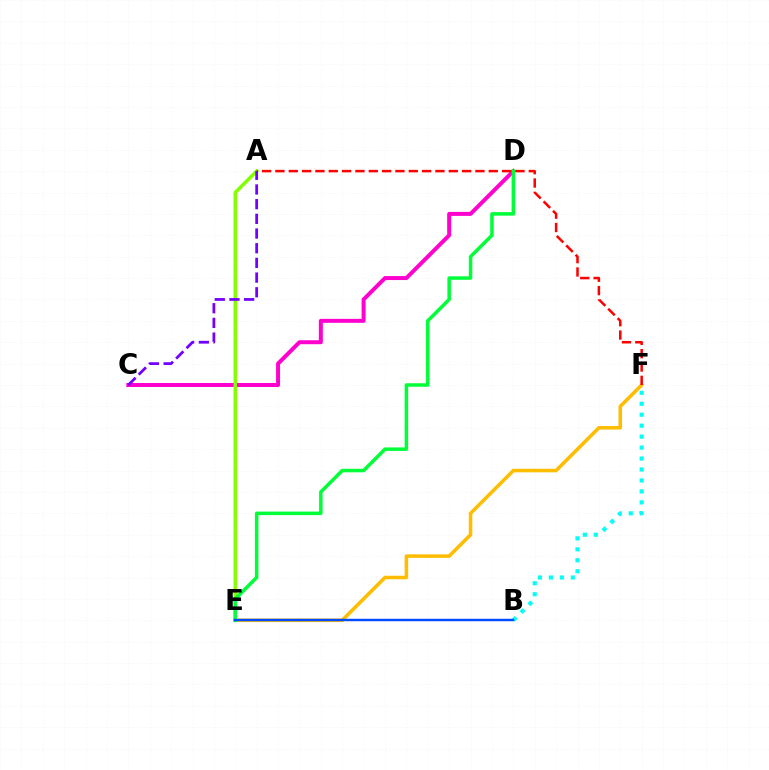{('C', 'D'): [{'color': '#ff00cf', 'line_style': 'solid', 'thickness': 2.86}], ('A', 'E'): [{'color': '#84ff00', 'line_style': 'solid', 'thickness': 2.53}], ('B', 'F'): [{'color': '#00fff6', 'line_style': 'dotted', 'thickness': 2.98}], ('E', 'F'): [{'color': '#ffbd00', 'line_style': 'solid', 'thickness': 2.55}], ('D', 'E'): [{'color': '#00ff39', 'line_style': 'solid', 'thickness': 2.52}], ('A', 'F'): [{'color': '#ff0000', 'line_style': 'dashed', 'thickness': 1.81}], ('A', 'C'): [{'color': '#7200ff', 'line_style': 'dashed', 'thickness': 1.99}], ('B', 'E'): [{'color': '#004bff', 'line_style': 'solid', 'thickness': 1.76}]}